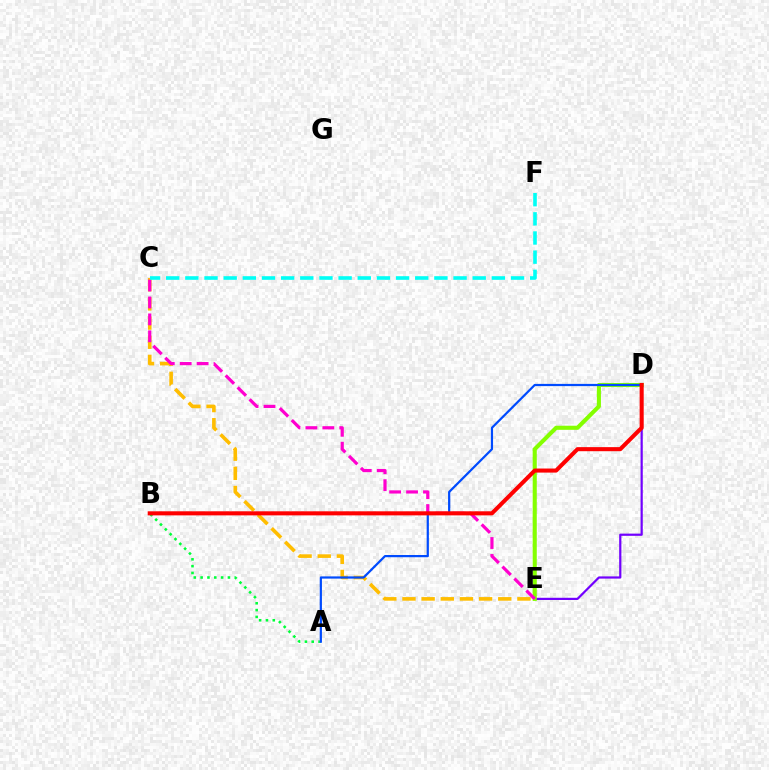{('D', 'E'): [{'color': '#7200ff', 'line_style': 'solid', 'thickness': 1.59}, {'color': '#84ff00', 'line_style': 'solid', 'thickness': 2.95}], ('A', 'B'): [{'color': '#00ff39', 'line_style': 'dotted', 'thickness': 1.85}], ('C', 'E'): [{'color': '#ffbd00', 'line_style': 'dashed', 'thickness': 2.6}, {'color': '#ff00cf', 'line_style': 'dashed', 'thickness': 2.3}], ('A', 'D'): [{'color': '#004bff', 'line_style': 'solid', 'thickness': 1.6}], ('C', 'F'): [{'color': '#00fff6', 'line_style': 'dashed', 'thickness': 2.6}], ('B', 'D'): [{'color': '#ff0000', 'line_style': 'solid', 'thickness': 2.93}]}